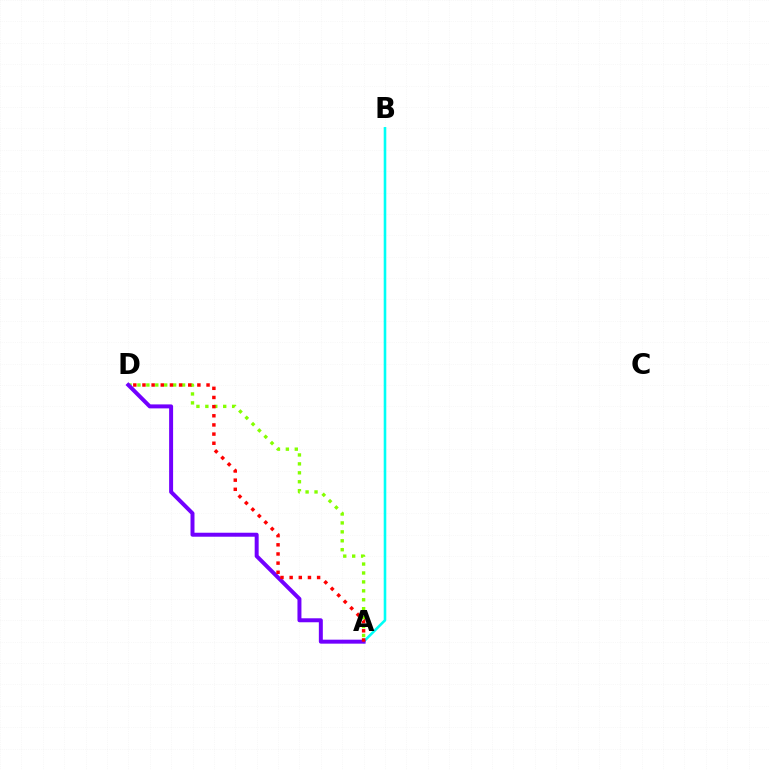{('A', 'D'): [{'color': '#84ff00', 'line_style': 'dotted', 'thickness': 2.43}, {'color': '#7200ff', 'line_style': 'solid', 'thickness': 2.86}, {'color': '#ff0000', 'line_style': 'dotted', 'thickness': 2.49}], ('A', 'B'): [{'color': '#00fff6', 'line_style': 'solid', 'thickness': 1.87}]}